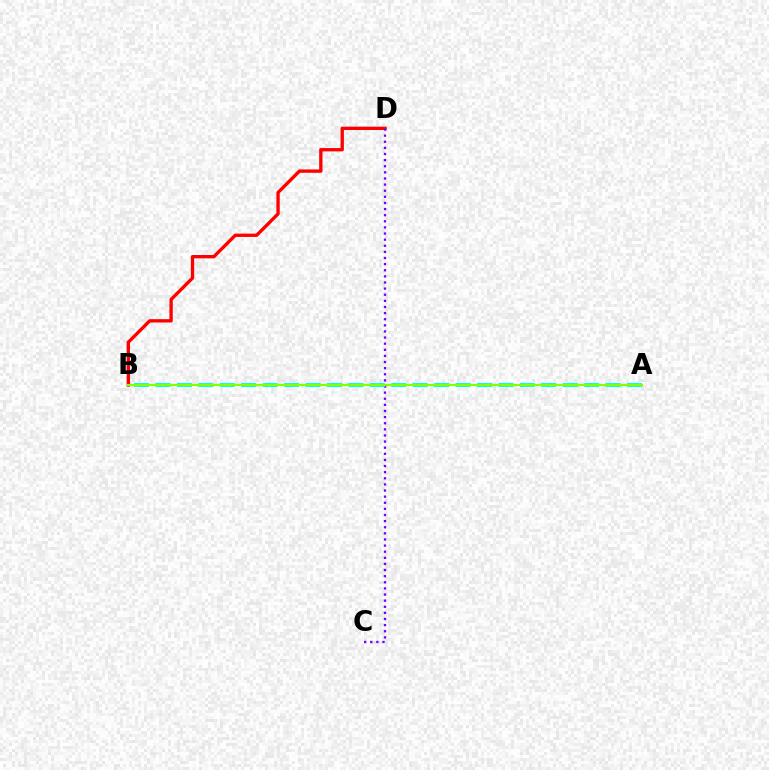{('B', 'D'): [{'color': '#ff0000', 'line_style': 'solid', 'thickness': 2.4}], ('C', 'D'): [{'color': '#7200ff', 'line_style': 'dotted', 'thickness': 1.66}], ('A', 'B'): [{'color': '#00fff6', 'line_style': 'dashed', 'thickness': 2.91}, {'color': '#84ff00', 'line_style': 'solid', 'thickness': 1.53}]}